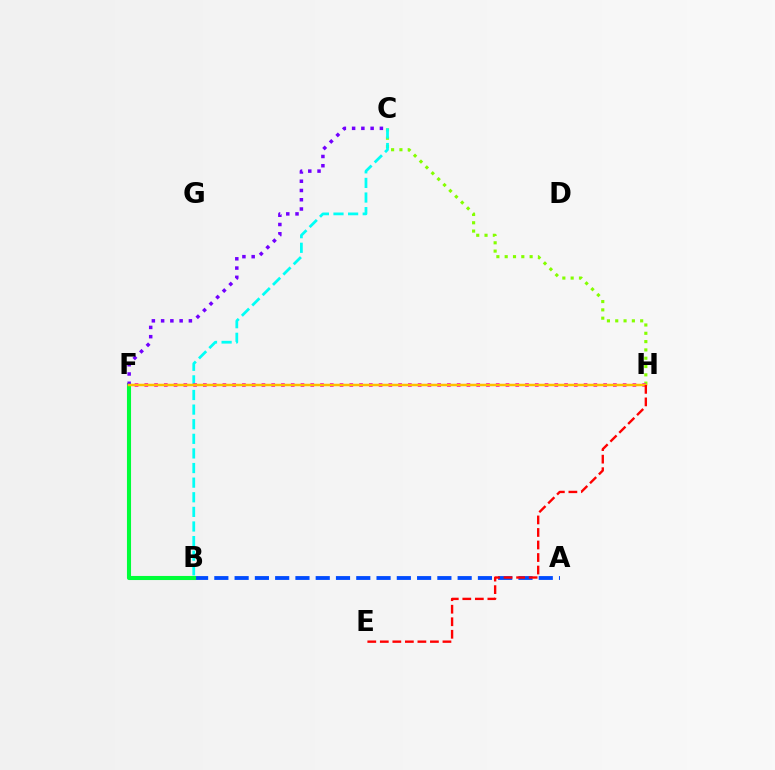{('C', 'H'): [{'color': '#84ff00', 'line_style': 'dotted', 'thickness': 2.26}], ('A', 'B'): [{'color': '#004bff', 'line_style': 'dashed', 'thickness': 2.75}], ('B', 'F'): [{'color': '#00ff39', 'line_style': 'solid', 'thickness': 2.94}], ('C', 'F'): [{'color': '#7200ff', 'line_style': 'dotted', 'thickness': 2.51}], ('B', 'C'): [{'color': '#00fff6', 'line_style': 'dashed', 'thickness': 1.98}], ('F', 'H'): [{'color': '#ff00cf', 'line_style': 'dotted', 'thickness': 2.65}, {'color': '#ffbd00', 'line_style': 'solid', 'thickness': 1.8}], ('E', 'H'): [{'color': '#ff0000', 'line_style': 'dashed', 'thickness': 1.7}]}